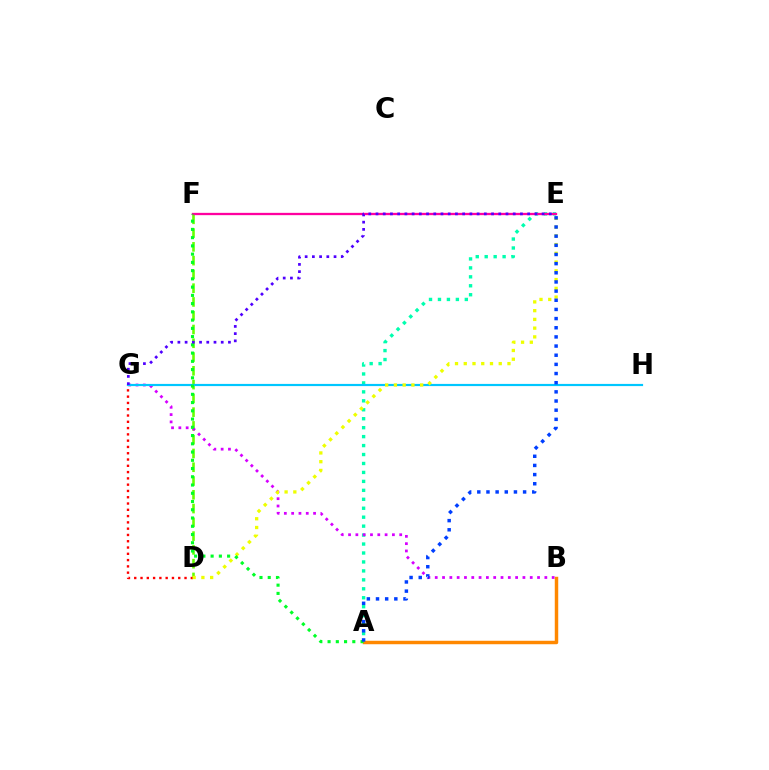{('A', 'E'): [{'color': '#00ffaf', 'line_style': 'dotted', 'thickness': 2.43}, {'color': '#003fff', 'line_style': 'dotted', 'thickness': 2.49}], ('D', 'F'): [{'color': '#66ff00', 'line_style': 'dashed', 'thickness': 1.87}], ('B', 'G'): [{'color': '#d600ff', 'line_style': 'dotted', 'thickness': 1.99}], ('D', 'G'): [{'color': '#ff0000', 'line_style': 'dotted', 'thickness': 1.71}], ('A', 'B'): [{'color': '#ff8800', 'line_style': 'solid', 'thickness': 2.49}], ('G', 'H'): [{'color': '#00c7ff', 'line_style': 'solid', 'thickness': 1.57}], ('E', 'F'): [{'color': '#ff00a0', 'line_style': 'solid', 'thickness': 1.65}], ('D', 'E'): [{'color': '#eeff00', 'line_style': 'dotted', 'thickness': 2.38}], ('A', 'F'): [{'color': '#00ff27', 'line_style': 'dotted', 'thickness': 2.24}], ('E', 'G'): [{'color': '#4f00ff', 'line_style': 'dotted', 'thickness': 1.96}]}